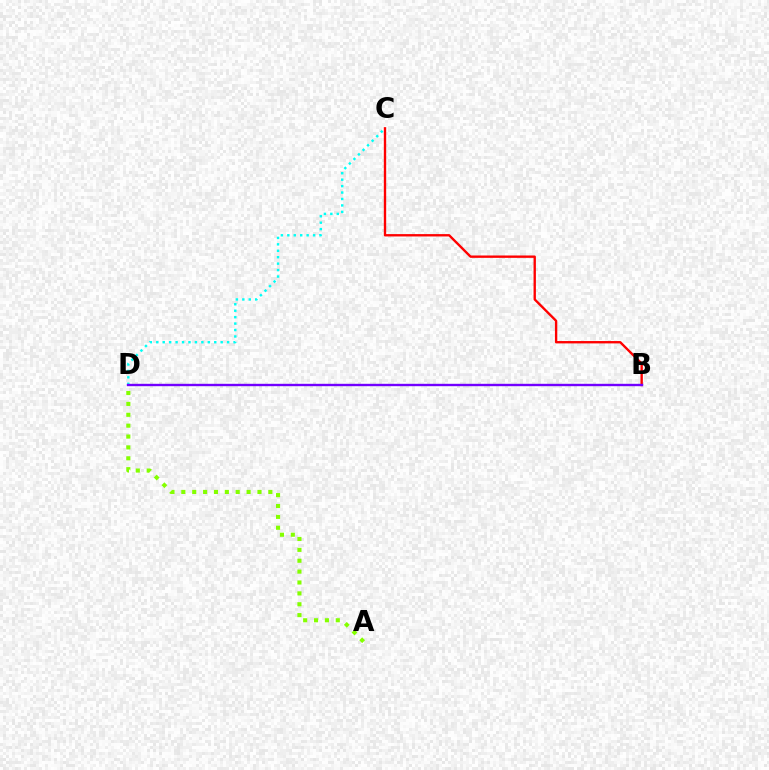{('B', 'C'): [{'color': '#ff0000', 'line_style': 'solid', 'thickness': 1.7}], ('A', 'D'): [{'color': '#84ff00', 'line_style': 'dotted', 'thickness': 2.96}], ('C', 'D'): [{'color': '#00fff6', 'line_style': 'dotted', 'thickness': 1.75}], ('B', 'D'): [{'color': '#7200ff', 'line_style': 'solid', 'thickness': 1.71}]}